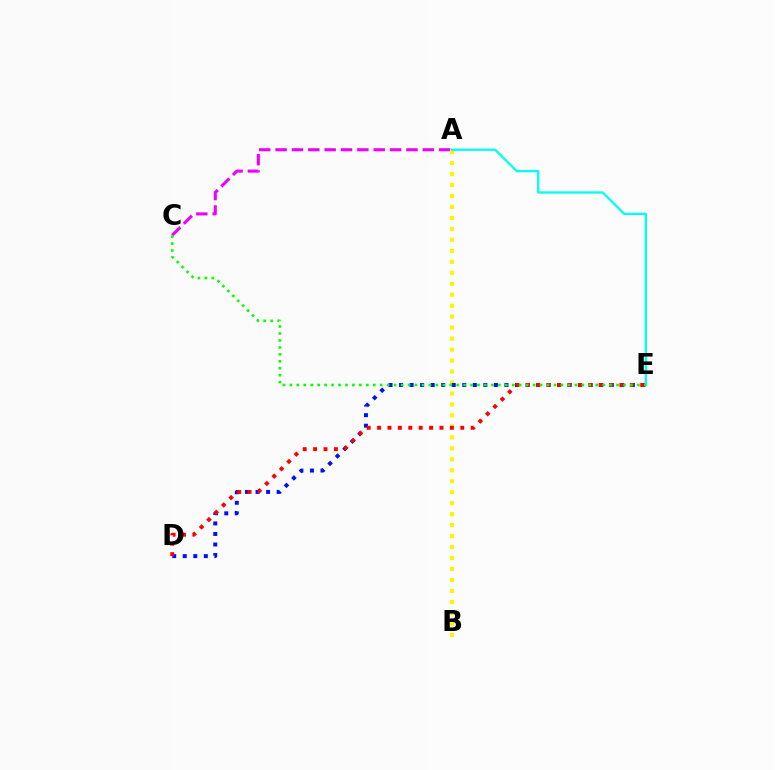{('A', 'C'): [{'color': '#ee00ff', 'line_style': 'dashed', 'thickness': 2.22}], ('A', 'B'): [{'color': '#fcf500', 'line_style': 'dotted', 'thickness': 2.98}], ('D', 'E'): [{'color': '#0010ff', 'line_style': 'dotted', 'thickness': 2.86}, {'color': '#ff0000', 'line_style': 'dotted', 'thickness': 2.83}], ('A', 'E'): [{'color': '#00fff6', 'line_style': 'solid', 'thickness': 1.65}], ('C', 'E'): [{'color': '#08ff00', 'line_style': 'dotted', 'thickness': 1.89}]}